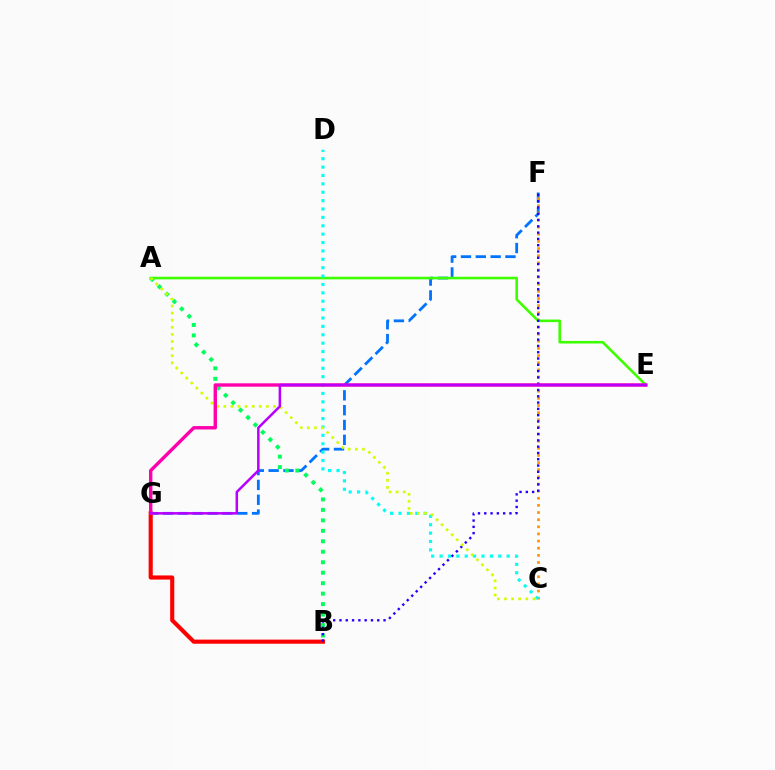{('F', 'G'): [{'color': '#0074ff', 'line_style': 'dashed', 'thickness': 2.01}], ('A', 'B'): [{'color': '#00ff5c', 'line_style': 'dotted', 'thickness': 2.84}], ('C', 'F'): [{'color': '#ff9400', 'line_style': 'dotted', 'thickness': 1.94}], ('A', 'E'): [{'color': '#3dff00', 'line_style': 'solid', 'thickness': 1.87}], ('B', 'G'): [{'color': '#ff0000', 'line_style': 'solid', 'thickness': 2.97}], ('C', 'D'): [{'color': '#00fff6', 'line_style': 'dotted', 'thickness': 2.28}], ('B', 'F'): [{'color': '#2500ff', 'line_style': 'dotted', 'thickness': 1.71}], ('A', 'C'): [{'color': '#d1ff00', 'line_style': 'dotted', 'thickness': 1.93}], ('E', 'G'): [{'color': '#ff00ac', 'line_style': 'solid', 'thickness': 2.44}, {'color': '#b900ff', 'line_style': 'solid', 'thickness': 1.8}]}